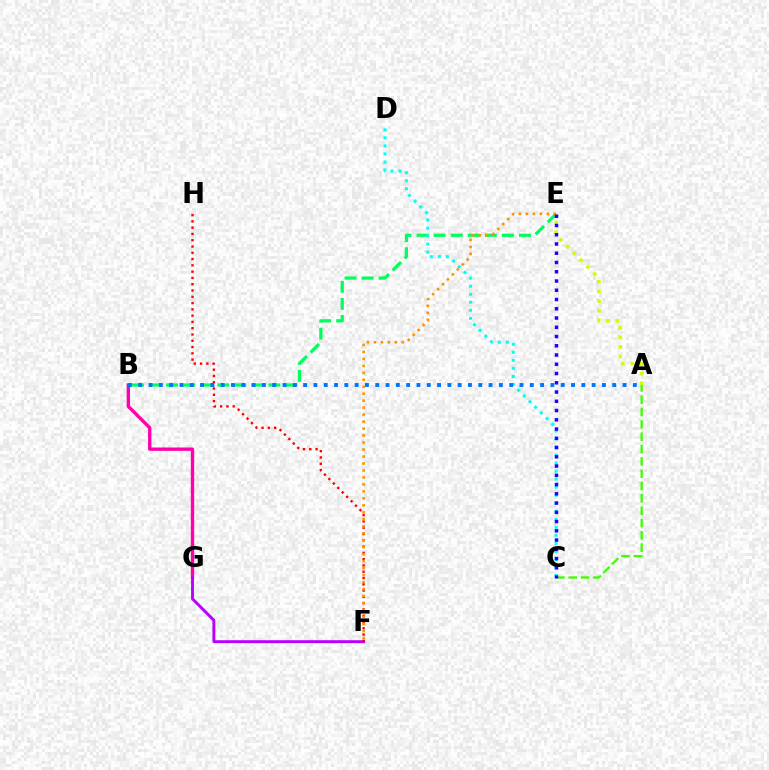{('B', 'E'): [{'color': '#00ff5c', 'line_style': 'dashed', 'thickness': 2.32}], ('B', 'G'): [{'color': '#ff00ac', 'line_style': 'solid', 'thickness': 2.41}], ('A', 'C'): [{'color': '#3dff00', 'line_style': 'dashed', 'thickness': 1.67}], ('F', 'G'): [{'color': '#b900ff', 'line_style': 'solid', 'thickness': 2.1}], ('A', 'E'): [{'color': '#d1ff00', 'line_style': 'dotted', 'thickness': 2.61}], ('C', 'D'): [{'color': '#00fff6', 'line_style': 'dotted', 'thickness': 2.18}], ('A', 'B'): [{'color': '#0074ff', 'line_style': 'dotted', 'thickness': 2.8}], ('F', 'H'): [{'color': '#ff0000', 'line_style': 'dotted', 'thickness': 1.71}], ('E', 'F'): [{'color': '#ff9400', 'line_style': 'dotted', 'thickness': 1.9}], ('C', 'E'): [{'color': '#2500ff', 'line_style': 'dotted', 'thickness': 2.51}]}